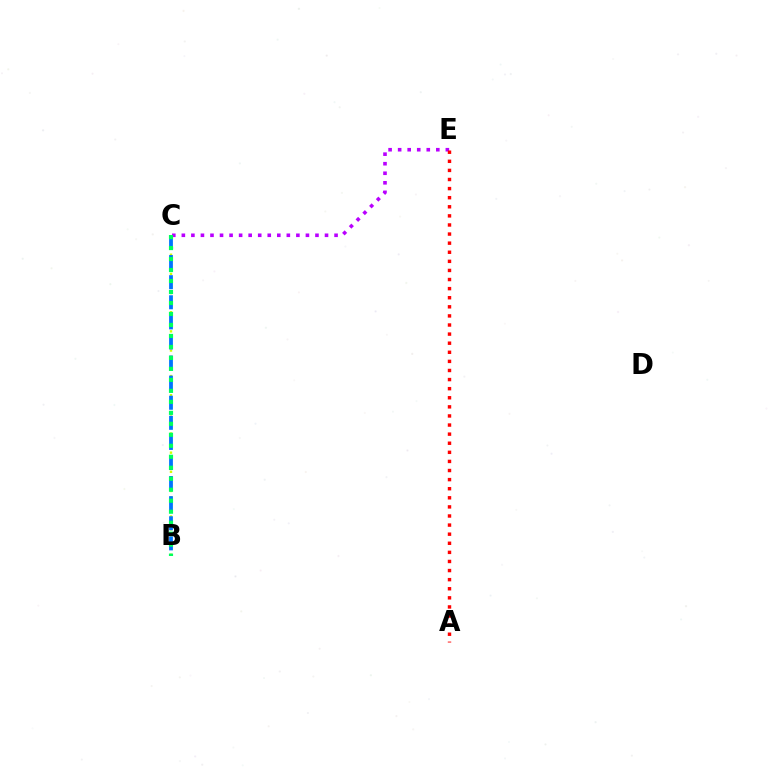{('B', 'C'): [{'color': '#d1ff00', 'line_style': 'dotted', 'thickness': 1.73}, {'color': '#0074ff', 'line_style': 'dashed', 'thickness': 2.73}, {'color': '#00ff5c', 'line_style': 'dotted', 'thickness': 2.98}], ('C', 'E'): [{'color': '#b900ff', 'line_style': 'dotted', 'thickness': 2.59}], ('A', 'E'): [{'color': '#ff0000', 'line_style': 'dotted', 'thickness': 2.47}]}